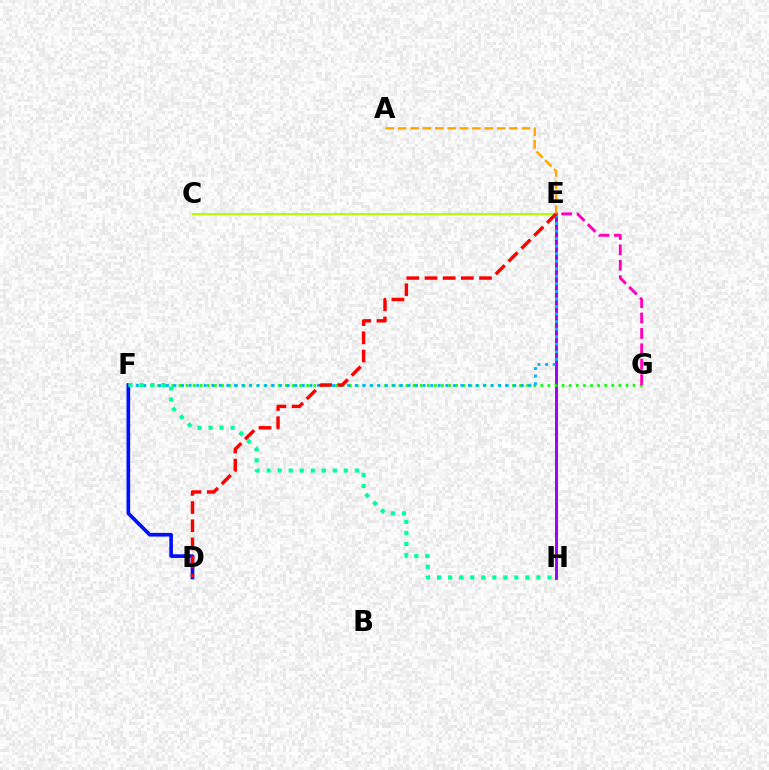{('E', 'H'): [{'color': '#9b00ff', 'line_style': 'solid', 'thickness': 2.09}], ('F', 'G'): [{'color': '#08ff00', 'line_style': 'dotted', 'thickness': 1.93}], ('A', 'E'): [{'color': '#ffa500', 'line_style': 'dashed', 'thickness': 1.68}], ('E', 'F'): [{'color': '#00b5ff', 'line_style': 'dotted', 'thickness': 2.05}], ('D', 'F'): [{'color': '#0010ff', 'line_style': 'solid', 'thickness': 2.64}], ('C', 'E'): [{'color': '#b3ff00', 'line_style': 'solid', 'thickness': 1.5}], ('F', 'H'): [{'color': '#00ff9d', 'line_style': 'dotted', 'thickness': 3.0}], ('E', 'G'): [{'color': '#ff00bd', 'line_style': 'dashed', 'thickness': 2.09}], ('D', 'E'): [{'color': '#ff0000', 'line_style': 'dashed', 'thickness': 2.47}]}